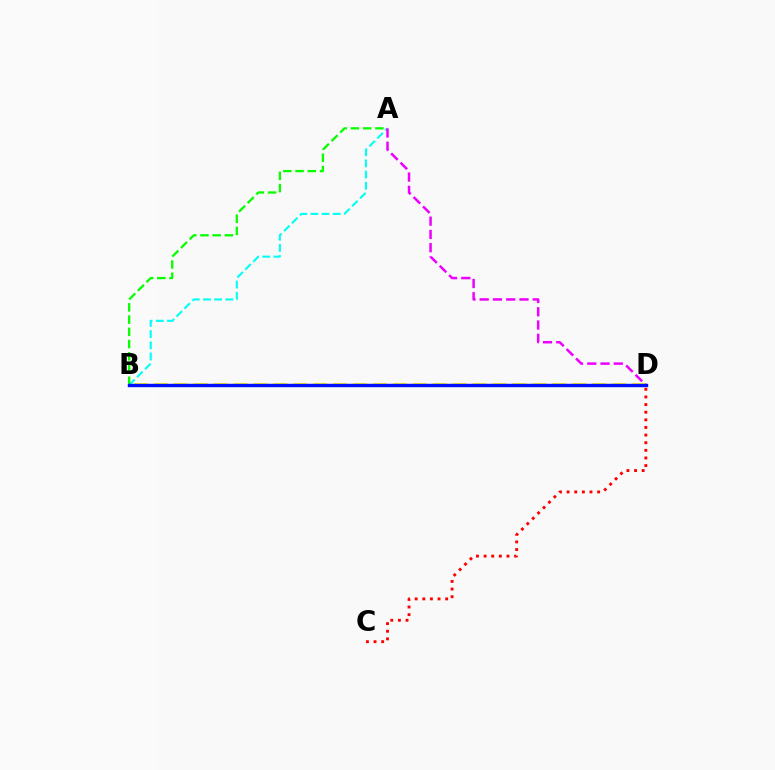{('A', 'B'): [{'color': '#00fff6', 'line_style': 'dashed', 'thickness': 1.52}, {'color': '#08ff00', 'line_style': 'dashed', 'thickness': 1.66}], ('C', 'D'): [{'color': '#ff0000', 'line_style': 'dotted', 'thickness': 2.07}], ('B', 'D'): [{'color': '#fcf500', 'line_style': 'dashed', 'thickness': 2.71}, {'color': '#0010ff', 'line_style': 'solid', 'thickness': 2.45}], ('A', 'D'): [{'color': '#ee00ff', 'line_style': 'dashed', 'thickness': 1.8}]}